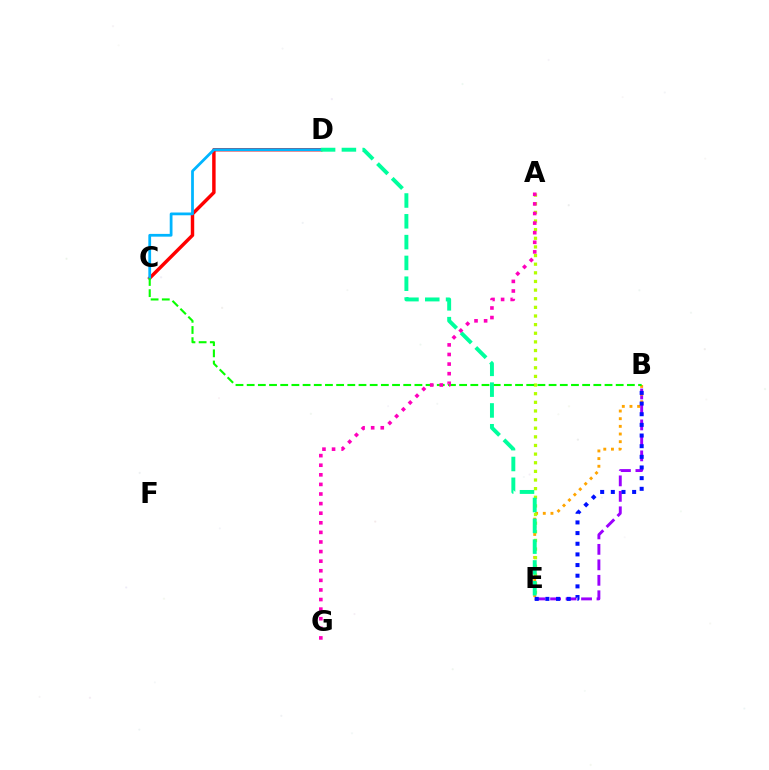{('C', 'D'): [{'color': '#ff0000', 'line_style': 'solid', 'thickness': 2.48}, {'color': '#00b5ff', 'line_style': 'solid', 'thickness': 1.99}], ('B', 'E'): [{'color': '#9b00ff', 'line_style': 'dashed', 'thickness': 2.1}, {'color': '#ffa500', 'line_style': 'dotted', 'thickness': 2.08}, {'color': '#0010ff', 'line_style': 'dotted', 'thickness': 2.9}], ('A', 'E'): [{'color': '#b3ff00', 'line_style': 'dotted', 'thickness': 2.35}], ('B', 'C'): [{'color': '#08ff00', 'line_style': 'dashed', 'thickness': 1.52}], ('D', 'E'): [{'color': '#00ff9d', 'line_style': 'dashed', 'thickness': 2.83}], ('A', 'G'): [{'color': '#ff00bd', 'line_style': 'dotted', 'thickness': 2.61}]}